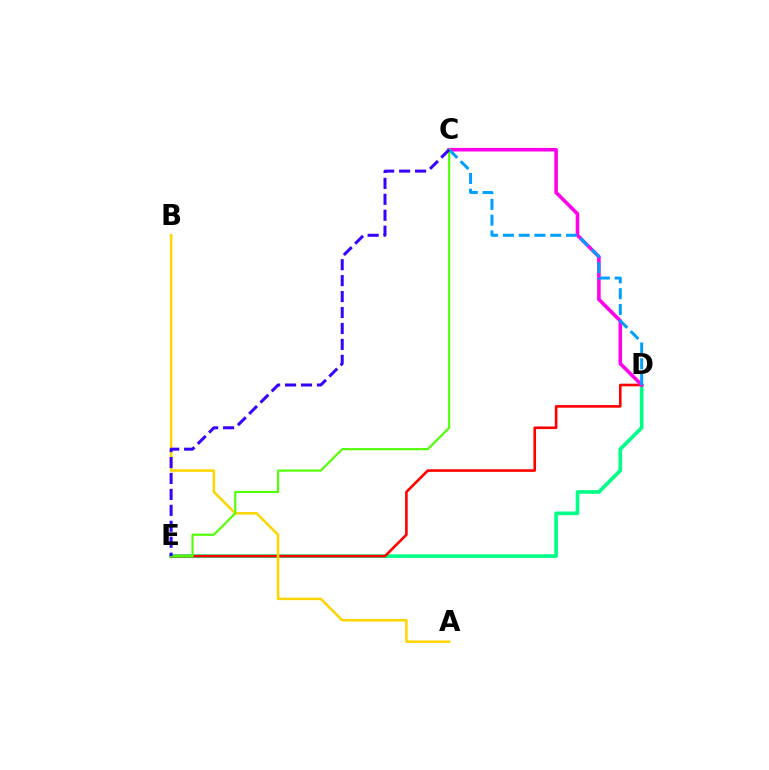{('D', 'E'): [{'color': '#00ff86', 'line_style': 'solid', 'thickness': 2.63}, {'color': '#ff0000', 'line_style': 'solid', 'thickness': 1.88}], ('A', 'B'): [{'color': '#ffd500', 'line_style': 'solid', 'thickness': 1.82}], ('C', 'D'): [{'color': '#ff00ed', 'line_style': 'solid', 'thickness': 2.57}, {'color': '#009eff', 'line_style': 'dashed', 'thickness': 2.14}], ('C', 'E'): [{'color': '#4fff00', 'line_style': 'solid', 'thickness': 1.53}, {'color': '#3700ff', 'line_style': 'dashed', 'thickness': 2.17}]}